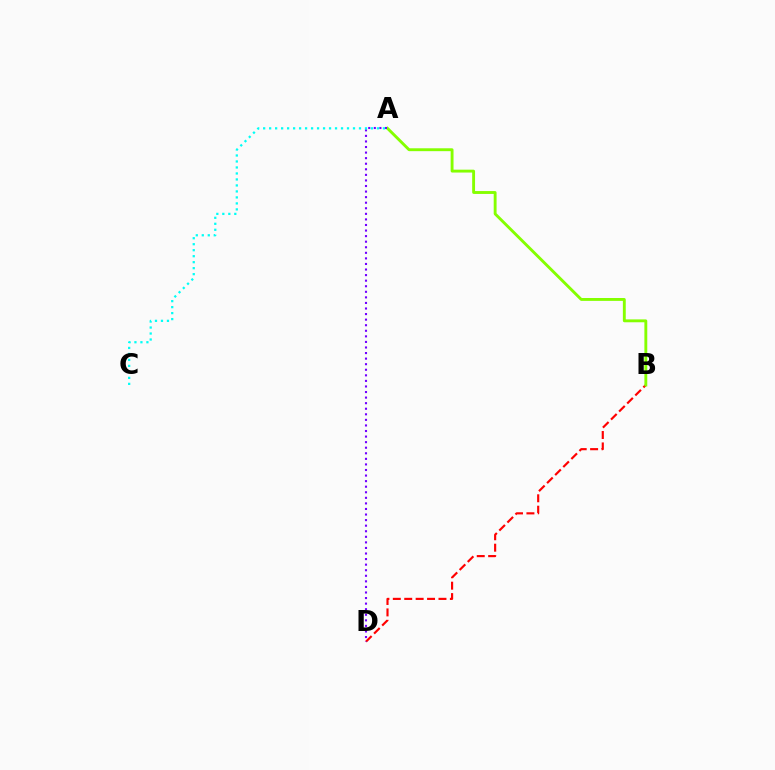{('B', 'D'): [{'color': '#ff0000', 'line_style': 'dashed', 'thickness': 1.55}], ('A', 'B'): [{'color': '#84ff00', 'line_style': 'solid', 'thickness': 2.07}], ('A', 'D'): [{'color': '#7200ff', 'line_style': 'dotted', 'thickness': 1.51}], ('A', 'C'): [{'color': '#00fff6', 'line_style': 'dotted', 'thickness': 1.63}]}